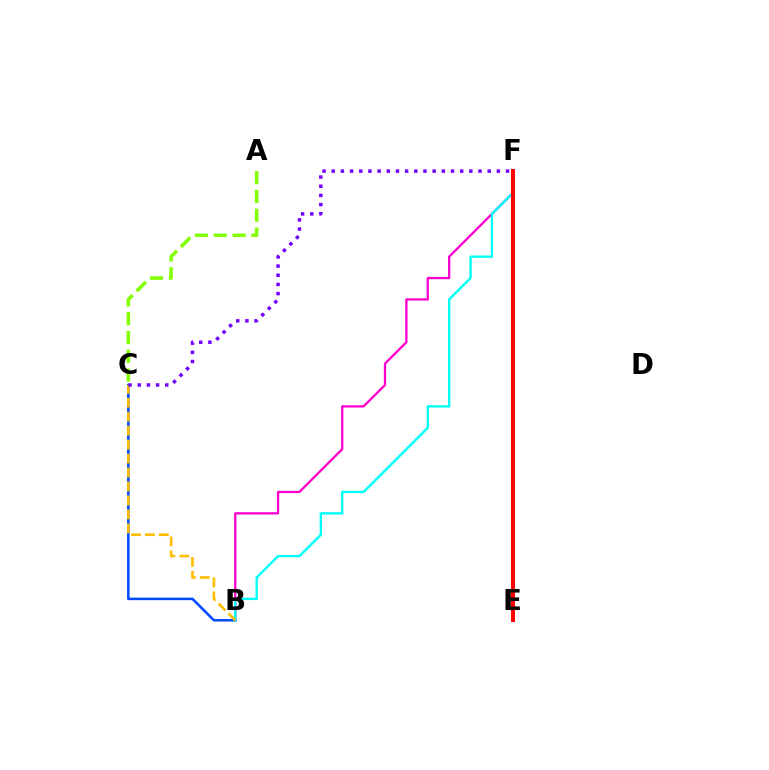{('A', 'C'): [{'color': '#84ff00', 'line_style': 'dashed', 'thickness': 2.55}], ('B', 'F'): [{'color': '#ff00cf', 'line_style': 'solid', 'thickness': 1.66}, {'color': '#00fff6', 'line_style': 'solid', 'thickness': 1.71}], ('E', 'F'): [{'color': '#00ff39', 'line_style': 'dashed', 'thickness': 1.55}, {'color': '#ff0000', 'line_style': 'solid', 'thickness': 2.89}], ('B', 'C'): [{'color': '#004bff', 'line_style': 'solid', 'thickness': 1.83}, {'color': '#ffbd00', 'line_style': 'dashed', 'thickness': 1.9}], ('C', 'F'): [{'color': '#7200ff', 'line_style': 'dotted', 'thickness': 2.49}]}